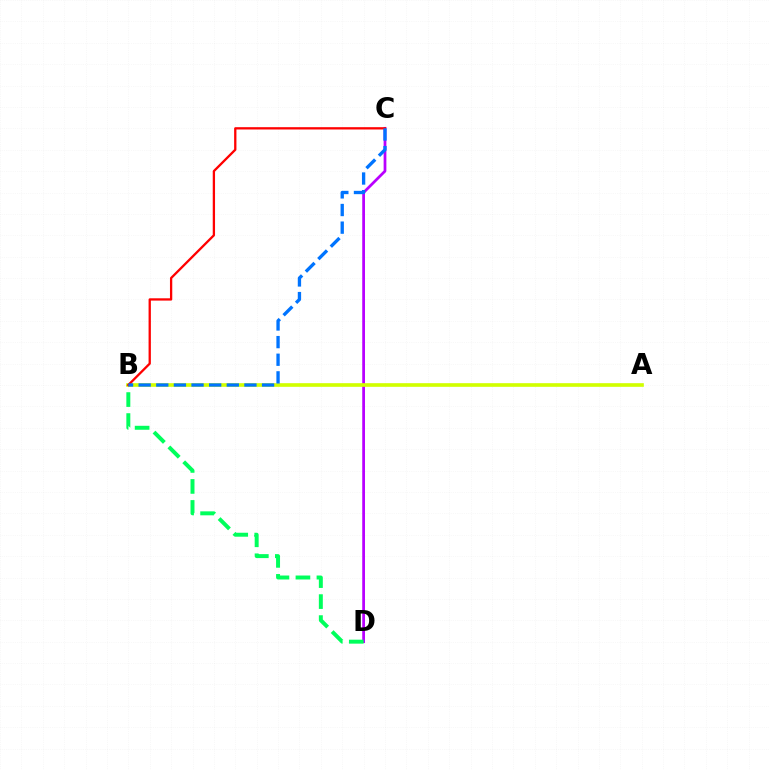{('C', 'D'): [{'color': '#b900ff', 'line_style': 'solid', 'thickness': 1.98}], ('B', 'D'): [{'color': '#00ff5c', 'line_style': 'dashed', 'thickness': 2.85}], ('A', 'B'): [{'color': '#d1ff00', 'line_style': 'solid', 'thickness': 2.63}], ('B', 'C'): [{'color': '#ff0000', 'line_style': 'solid', 'thickness': 1.66}, {'color': '#0074ff', 'line_style': 'dashed', 'thickness': 2.39}]}